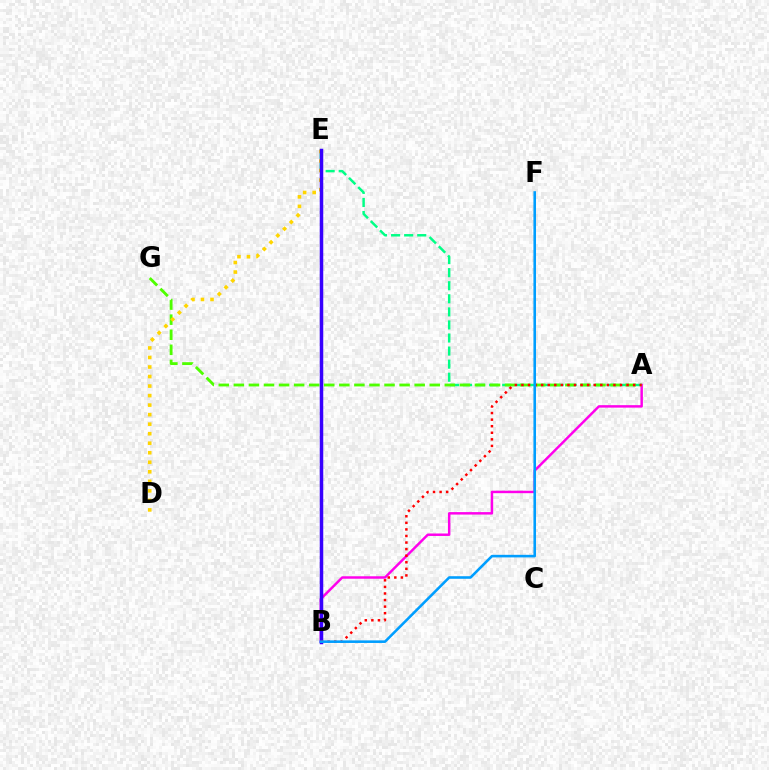{('A', 'E'): [{'color': '#00ff86', 'line_style': 'dashed', 'thickness': 1.78}], ('A', 'B'): [{'color': '#ff00ed', 'line_style': 'solid', 'thickness': 1.78}, {'color': '#ff0000', 'line_style': 'dotted', 'thickness': 1.79}], ('A', 'G'): [{'color': '#4fff00', 'line_style': 'dashed', 'thickness': 2.05}], ('D', 'E'): [{'color': '#ffd500', 'line_style': 'dotted', 'thickness': 2.59}], ('B', 'E'): [{'color': '#3700ff', 'line_style': 'solid', 'thickness': 2.52}], ('B', 'F'): [{'color': '#009eff', 'line_style': 'solid', 'thickness': 1.86}]}